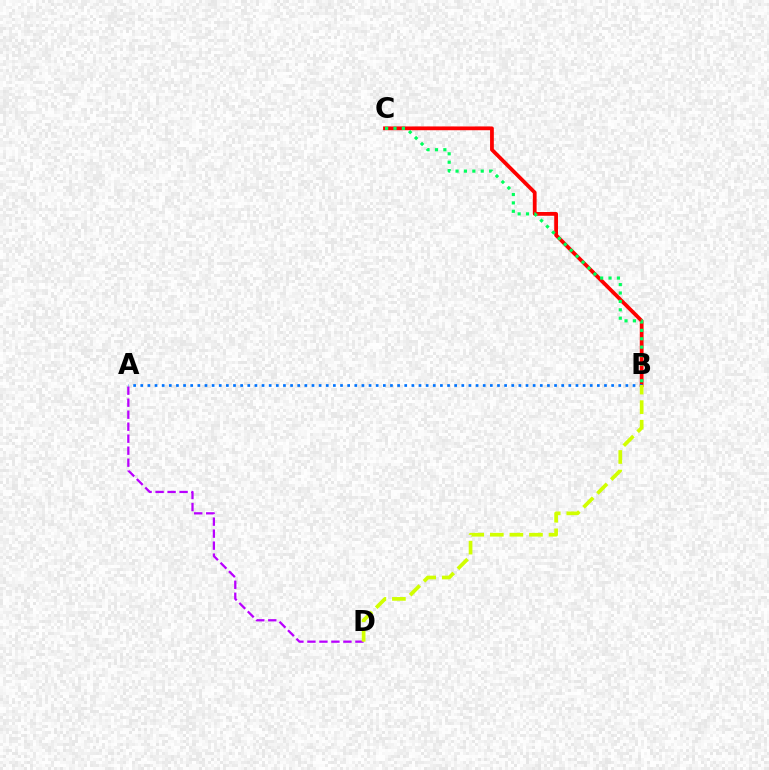{('B', 'C'): [{'color': '#ff0000', 'line_style': 'solid', 'thickness': 2.72}, {'color': '#00ff5c', 'line_style': 'dotted', 'thickness': 2.28}], ('A', 'D'): [{'color': '#b900ff', 'line_style': 'dashed', 'thickness': 1.63}], ('A', 'B'): [{'color': '#0074ff', 'line_style': 'dotted', 'thickness': 1.94}], ('B', 'D'): [{'color': '#d1ff00', 'line_style': 'dashed', 'thickness': 2.66}]}